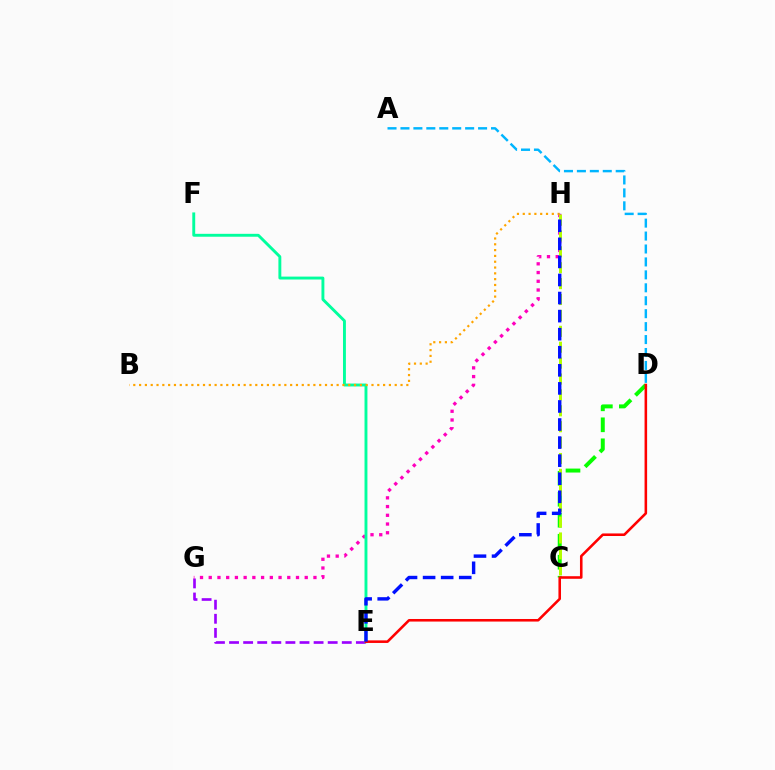{('A', 'D'): [{'color': '#00b5ff', 'line_style': 'dashed', 'thickness': 1.76}], ('E', 'G'): [{'color': '#9b00ff', 'line_style': 'dashed', 'thickness': 1.91}], ('G', 'H'): [{'color': '#ff00bd', 'line_style': 'dotted', 'thickness': 2.37}], ('C', 'D'): [{'color': '#08ff00', 'line_style': 'dashed', 'thickness': 2.85}], ('E', 'F'): [{'color': '#00ff9d', 'line_style': 'solid', 'thickness': 2.09}], ('C', 'H'): [{'color': '#b3ff00', 'line_style': 'dashed', 'thickness': 2.16}], ('D', 'E'): [{'color': '#ff0000', 'line_style': 'solid', 'thickness': 1.85}], ('B', 'H'): [{'color': '#ffa500', 'line_style': 'dotted', 'thickness': 1.58}], ('E', 'H'): [{'color': '#0010ff', 'line_style': 'dashed', 'thickness': 2.45}]}